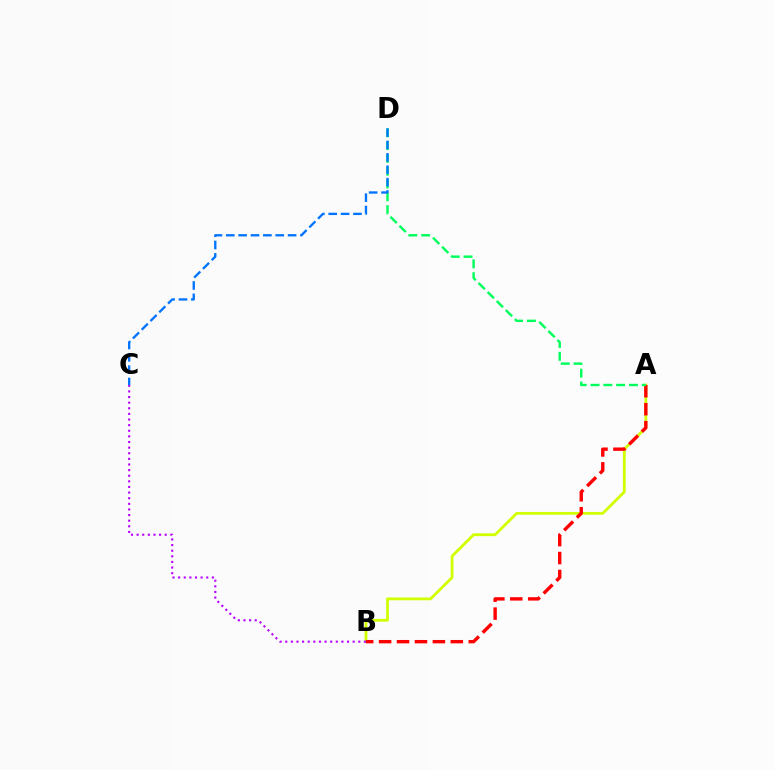{('A', 'B'): [{'color': '#d1ff00', 'line_style': 'solid', 'thickness': 2.0}, {'color': '#ff0000', 'line_style': 'dashed', 'thickness': 2.44}], ('A', 'D'): [{'color': '#00ff5c', 'line_style': 'dashed', 'thickness': 1.74}], ('B', 'C'): [{'color': '#b900ff', 'line_style': 'dotted', 'thickness': 1.53}], ('C', 'D'): [{'color': '#0074ff', 'line_style': 'dashed', 'thickness': 1.68}]}